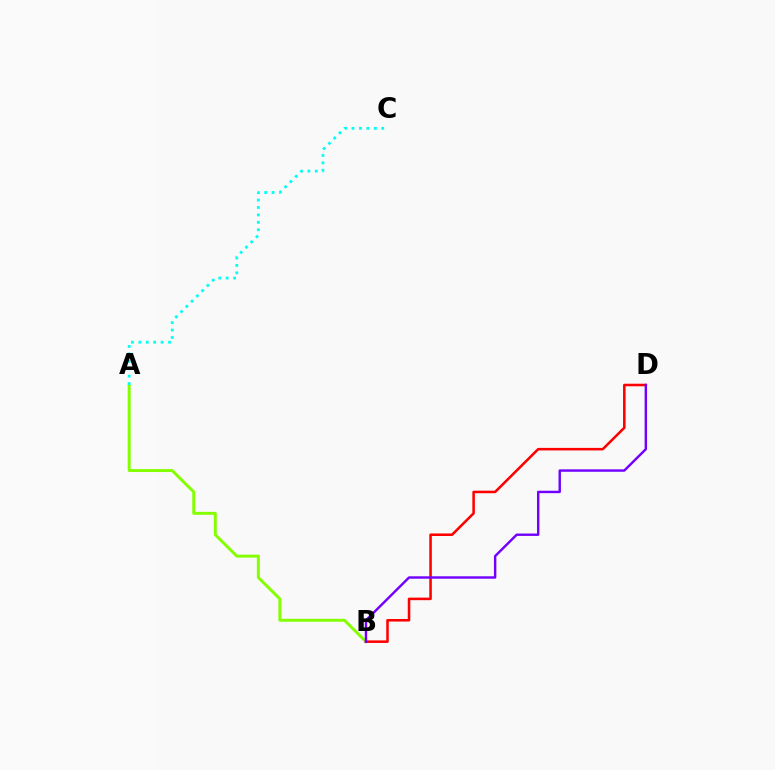{('A', 'B'): [{'color': '#84ff00', 'line_style': 'solid', 'thickness': 2.13}], ('B', 'D'): [{'color': '#ff0000', 'line_style': 'solid', 'thickness': 1.83}, {'color': '#7200ff', 'line_style': 'solid', 'thickness': 1.74}], ('A', 'C'): [{'color': '#00fff6', 'line_style': 'dotted', 'thickness': 2.02}]}